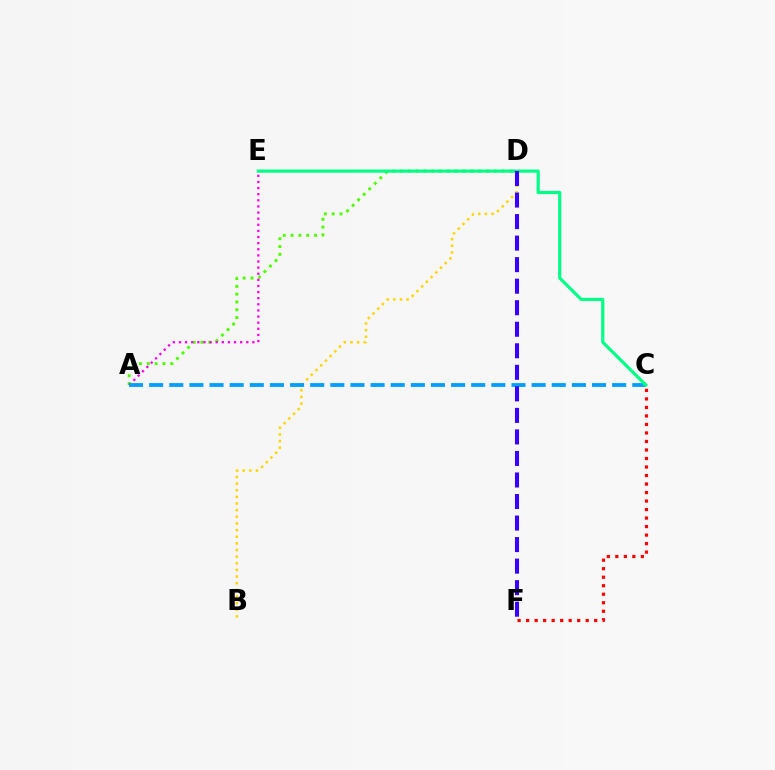{('A', 'D'): [{'color': '#4fff00', 'line_style': 'dotted', 'thickness': 2.12}], ('B', 'D'): [{'color': '#ffd500', 'line_style': 'dotted', 'thickness': 1.8}], ('A', 'E'): [{'color': '#ff00ed', 'line_style': 'dotted', 'thickness': 1.66}], ('A', 'C'): [{'color': '#009eff', 'line_style': 'dashed', 'thickness': 2.73}], ('C', 'E'): [{'color': '#00ff86', 'line_style': 'solid', 'thickness': 2.28}], ('D', 'F'): [{'color': '#3700ff', 'line_style': 'dashed', 'thickness': 2.93}], ('C', 'F'): [{'color': '#ff0000', 'line_style': 'dotted', 'thickness': 2.31}]}